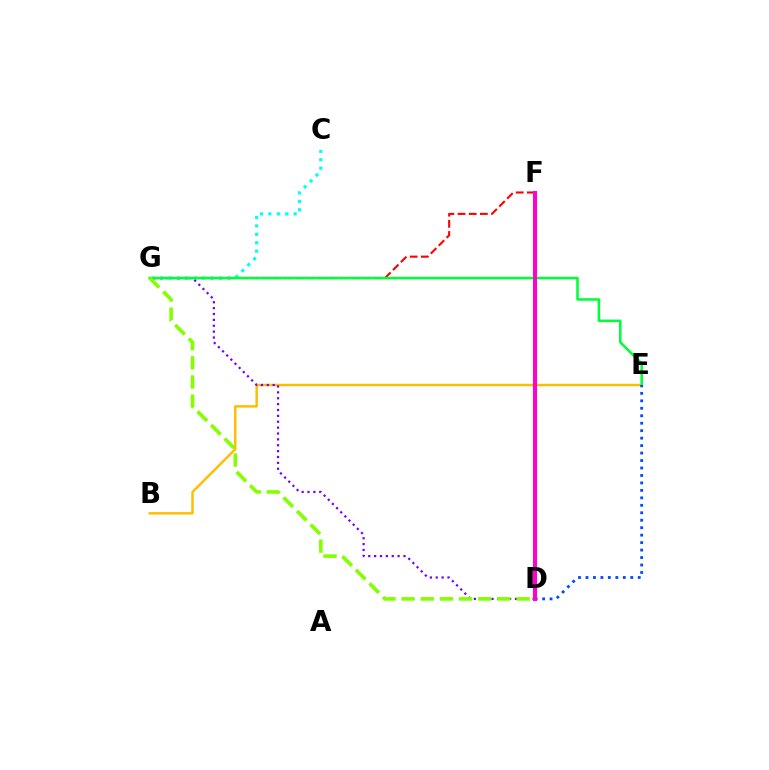{('C', 'G'): [{'color': '#00fff6', 'line_style': 'dotted', 'thickness': 2.29}], ('F', 'G'): [{'color': '#ff0000', 'line_style': 'dashed', 'thickness': 1.52}], ('B', 'E'): [{'color': '#ffbd00', 'line_style': 'solid', 'thickness': 1.76}], ('D', 'G'): [{'color': '#7200ff', 'line_style': 'dotted', 'thickness': 1.6}, {'color': '#84ff00', 'line_style': 'dashed', 'thickness': 2.6}], ('E', 'G'): [{'color': '#00ff39', 'line_style': 'solid', 'thickness': 1.84}], ('D', 'E'): [{'color': '#004bff', 'line_style': 'dotted', 'thickness': 2.03}], ('D', 'F'): [{'color': '#ff00cf', 'line_style': 'solid', 'thickness': 2.91}]}